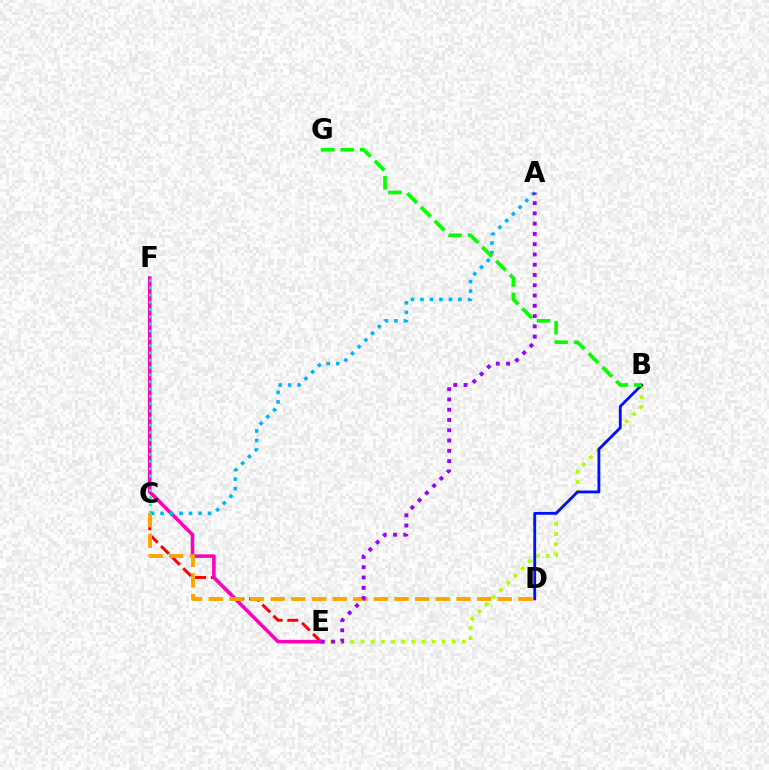{('B', 'E'): [{'color': '#b3ff00', 'line_style': 'dotted', 'thickness': 2.76}], ('C', 'E'): [{'color': '#ff0000', 'line_style': 'dashed', 'thickness': 2.13}], ('E', 'F'): [{'color': '#ff00bd', 'line_style': 'solid', 'thickness': 2.58}], ('B', 'D'): [{'color': '#0010ff', 'line_style': 'solid', 'thickness': 2.03}], ('C', 'F'): [{'color': '#00ff9d', 'line_style': 'dotted', 'thickness': 1.97}], ('A', 'C'): [{'color': '#00b5ff', 'line_style': 'dotted', 'thickness': 2.58}], ('B', 'G'): [{'color': '#08ff00', 'line_style': 'dashed', 'thickness': 2.65}], ('C', 'D'): [{'color': '#ffa500', 'line_style': 'dashed', 'thickness': 2.8}], ('A', 'E'): [{'color': '#9b00ff', 'line_style': 'dotted', 'thickness': 2.79}]}